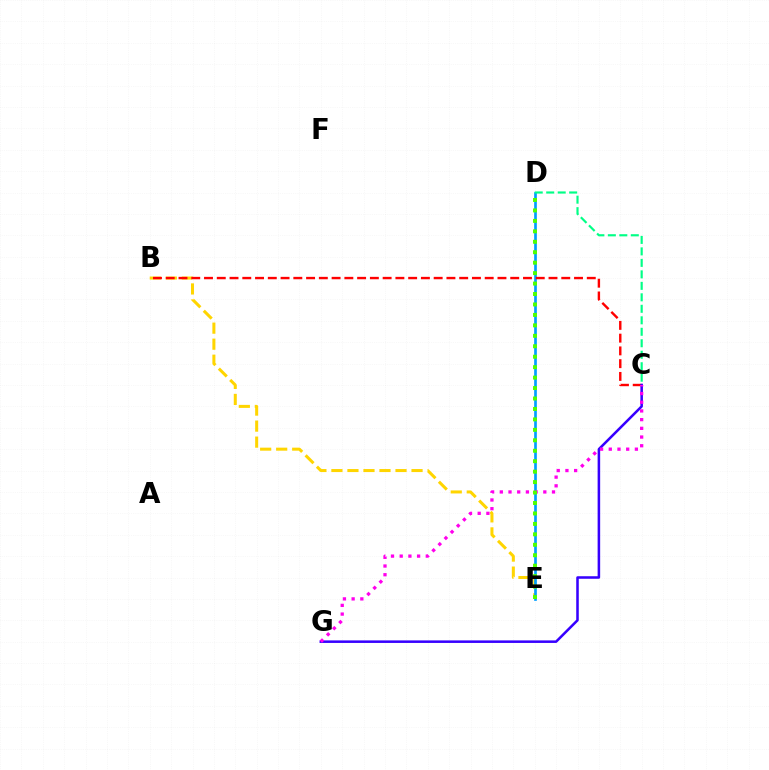{('B', 'E'): [{'color': '#ffd500', 'line_style': 'dashed', 'thickness': 2.18}], ('D', 'E'): [{'color': '#009eff', 'line_style': 'solid', 'thickness': 1.93}, {'color': '#4fff00', 'line_style': 'dotted', 'thickness': 2.84}], ('B', 'C'): [{'color': '#ff0000', 'line_style': 'dashed', 'thickness': 1.73}], ('C', 'G'): [{'color': '#3700ff', 'line_style': 'solid', 'thickness': 1.83}, {'color': '#ff00ed', 'line_style': 'dotted', 'thickness': 2.36}], ('C', 'D'): [{'color': '#00ff86', 'line_style': 'dashed', 'thickness': 1.56}]}